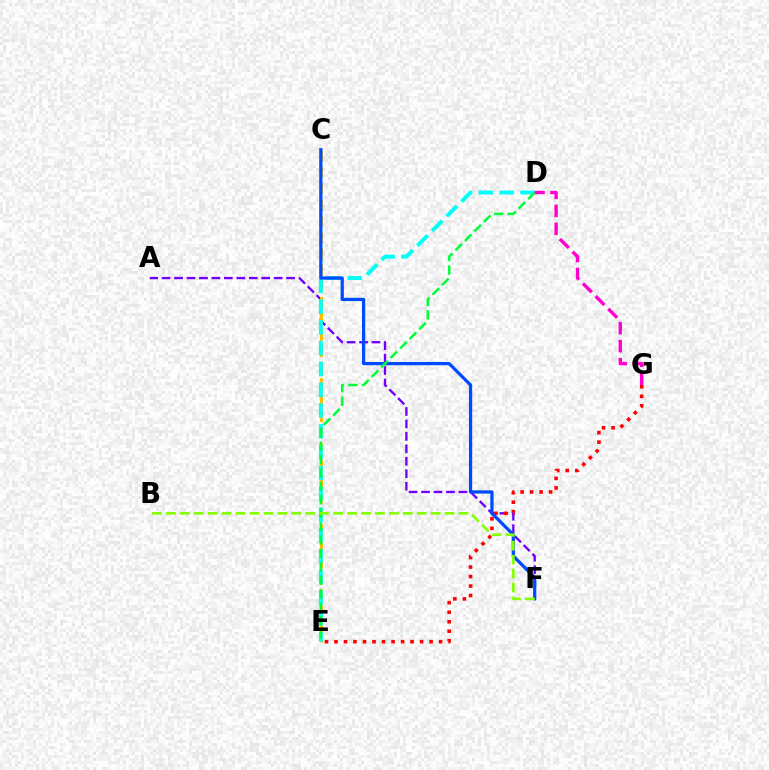{('A', 'F'): [{'color': '#7200ff', 'line_style': 'dashed', 'thickness': 1.69}], ('C', 'E'): [{'color': '#ffbd00', 'line_style': 'dashed', 'thickness': 2.21}], ('D', 'E'): [{'color': '#00fff6', 'line_style': 'dashed', 'thickness': 2.83}, {'color': '#00ff39', 'line_style': 'dashed', 'thickness': 1.82}], ('E', 'G'): [{'color': '#ff0000', 'line_style': 'dotted', 'thickness': 2.58}], ('C', 'F'): [{'color': '#004bff', 'line_style': 'solid', 'thickness': 2.33}], ('B', 'F'): [{'color': '#84ff00', 'line_style': 'dashed', 'thickness': 1.89}], ('D', 'G'): [{'color': '#ff00cf', 'line_style': 'dashed', 'thickness': 2.44}]}